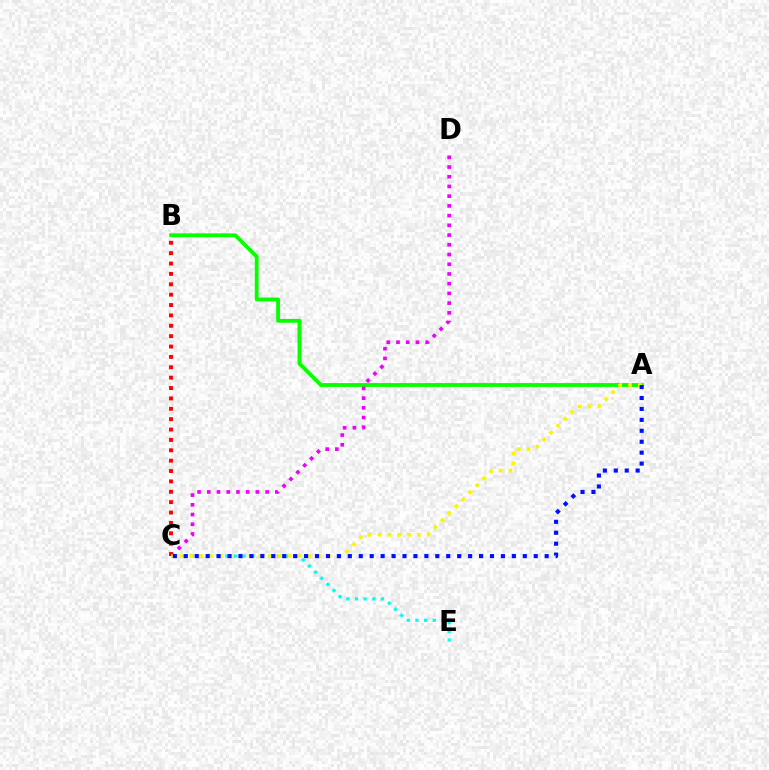{('A', 'B'): [{'color': '#08ff00', 'line_style': 'solid', 'thickness': 2.76}], ('C', 'D'): [{'color': '#ee00ff', 'line_style': 'dotted', 'thickness': 2.64}], ('B', 'C'): [{'color': '#ff0000', 'line_style': 'dotted', 'thickness': 2.82}], ('C', 'E'): [{'color': '#00fff6', 'line_style': 'dotted', 'thickness': 2.35}], ('A', 'C'): [{'color': '#fcf500', 'line_style': 'dotted', 'thickness': 2.68}, {'color': '#0010ff', 'line_style': 'dotted', 'thickness': 2.97}]}